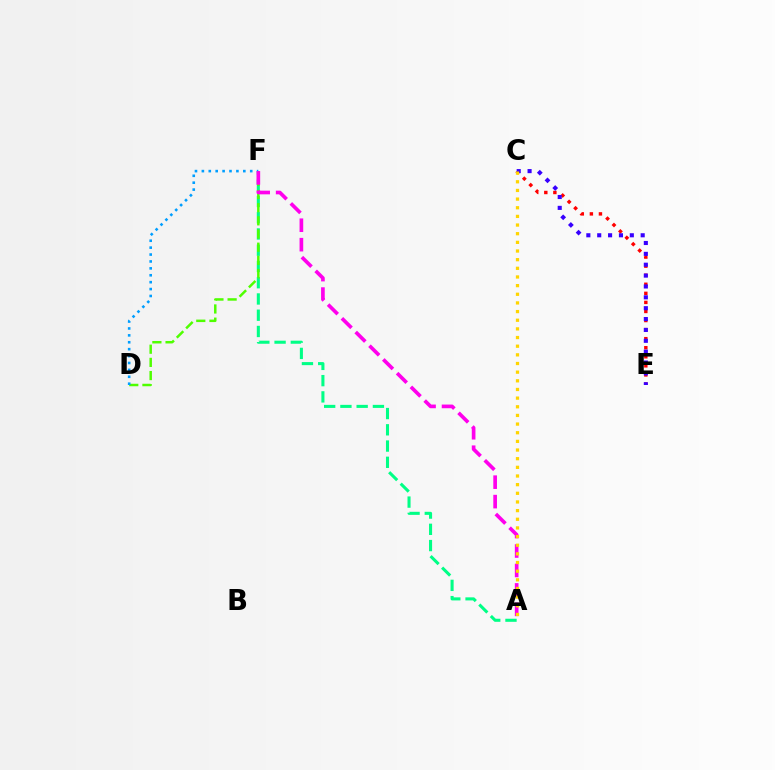{('A', 'F'): [{'color': '#00ff86', 'line_style': 'dashed', 'thickness': 2.21}, {'color': '#ff00ed', 'line_style': 'dashed', 'thickness': 2.64}], ('C', 'E'): [{'color': '#ff0000', 'line_style': 'dotted', 'thickness': 2.46}, {'color': '#3700ff', 'line_style': 'dotted', 'thickness': 2.95}], ('D', 'F'): [{'color': '#4fff00', 'line_style': 'dashed', 'thickness': 1.79}, {'color': '#009eff', 'line_style': 'dotted', 'thickness': 1.88}], ('A', 'C'): [{'color': '#ffd500', 'line_style': 'dotted', 'thickness': 2.35}]}